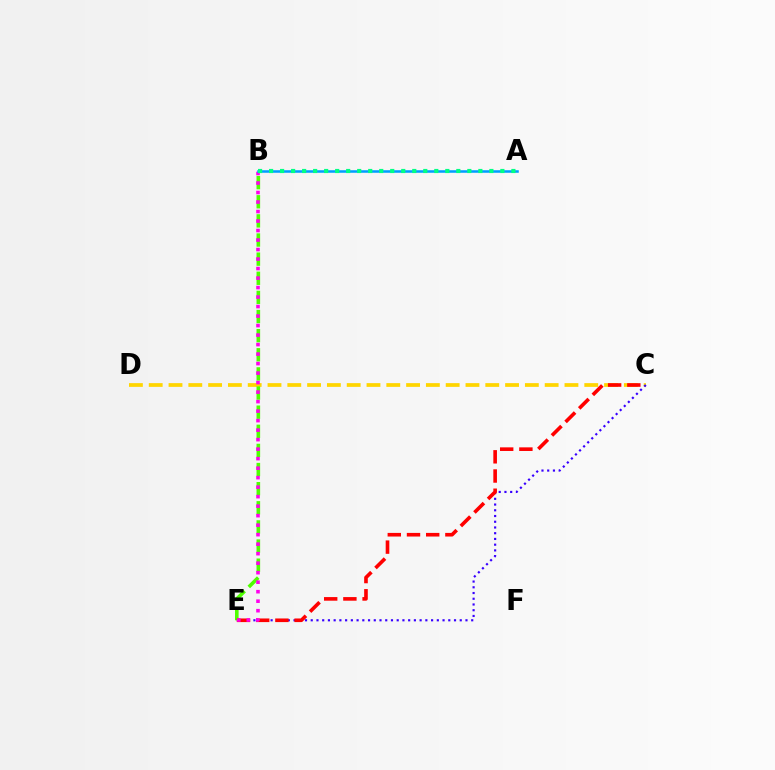{('C', 'D'): [{'color': '#ffd500', 'line_style': 'dashed', 'thickness': 2.69}], ('C', 'E'): [{'color': '#3700ff', 'line_style': 'dotted', 'thickness': 1.56}, {'color': '#ff0000', 'line_style': 'dashed', 'thickness': 2.61}], ('B', 'E'): [{'color': '#4fff00', 'line_style': 'dashed', 'thickness': 2.6}, {'color': '#ff00ed', 'line_style': 'dotted', 'thickness': 2.58}], ('A', 'B'): [{'color': '#009eff', 'line_style': 'solid', 'thickness': 1.82}, {'color': '#00ff86', 'line_style': 'dotted', 'thickness': 2.99}]}